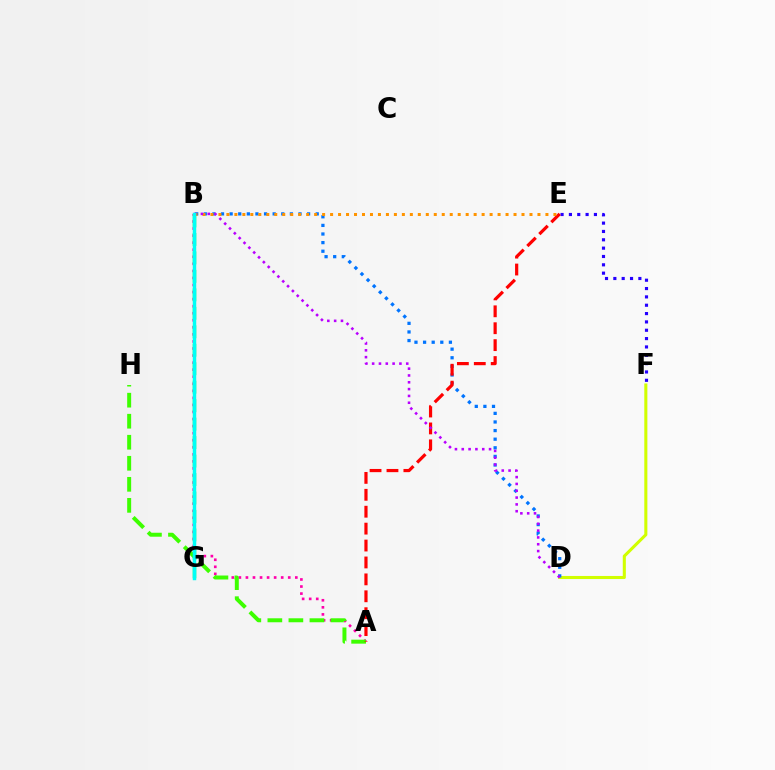{('A', 'B'): [{'color': '#ff00ac', 'line_style': 'dotted', 'thickness': 1.92}], ('A', 'H'): [{'color': '#3dff00', 'line_style': 'dashed', 'thickness': 2.86}], ('D', 'F'): [{'color': '#d1ff00', 'line_style': 'solid', 'thickness': 2.21}], ('B', 'D'): [{'color': '#0074ff', 'line_style': 'dotted', 'thickness': 2.34}, {'color': '#b900ff', 'line_style': 'dotted', 'thickness': 1.85}], ('E', 'F'): [{'color': '#2500ff', 'line_style': 'dotted', 'thickness': 2.27}], ('B', 'G'): [{'color': '#00ff5c', 'line_style': 'dashed', 'thickness': 2.51}, {'color': '#00fff6', 'line_style': 'solid', 'thickness': 2.49}], ('A', 'E'): [{'color': '#ff0000', 'line_style': 'dashed', 'thickness': 2.3}], ('B', 'E'): [{'color': '#ff9400', 'line_style': 'dotted', 'thickness': 2.17}]}